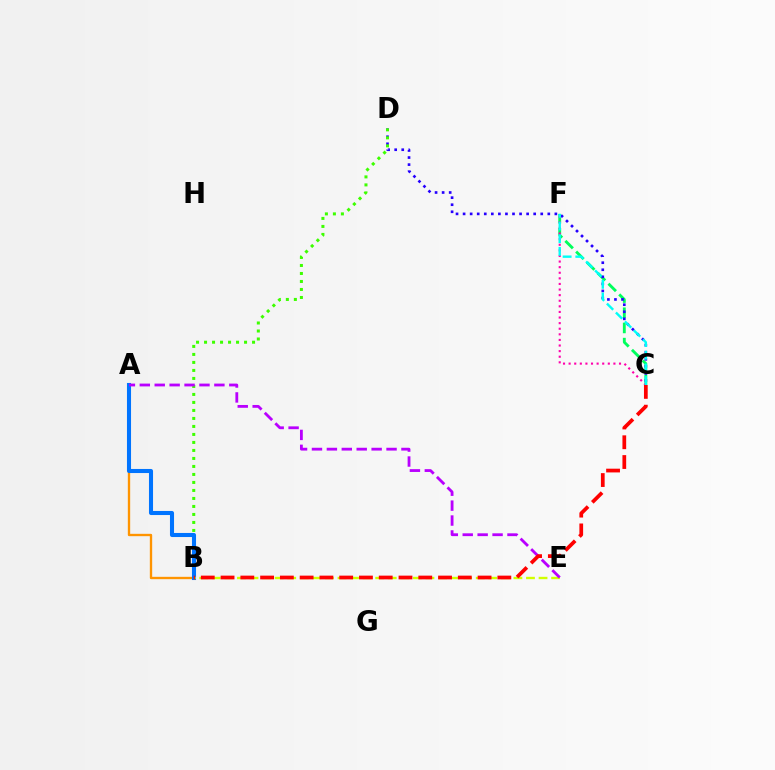{('A', 'B'): [{'color': '#ff9400', 'line_style': 'solid', 'thickness': 1.69}, {'color': '#0074ff', 'line_style': 'solid', 'thickness': 2.93}], ('C', 'F'): [{'color': '#00ff5c', 'line_style': 'dashed', 'thickness': 2.06}, {'color': '#ff00ac', 'line_style': 'dotted', 'thickness': 1.52}, {'color': '#00fff6', 'line_style': 'dashed', 'thickness': 1.72}], ('C', 'D'): [{'color': '#2500ff', 'line_style': 'dotted', 'thickness': 1.92}], ('B', 'D'): [{'color': '#3dff00', 'line_style': 'dotted', 'thickness': 2.17}], ('B', 'E'): [{'color': '#d1ff00', 'line_style': 'dashed', 'thickness': 1.71}], ('A', 'E'): [{'color': '#b900ff', 'line_style': 'dashed', 'thickness': 2.03}], ('B', 'C'): [{'color': '#ff0000', 'line_style': 'dashed', 'thickness': 2.69}]}